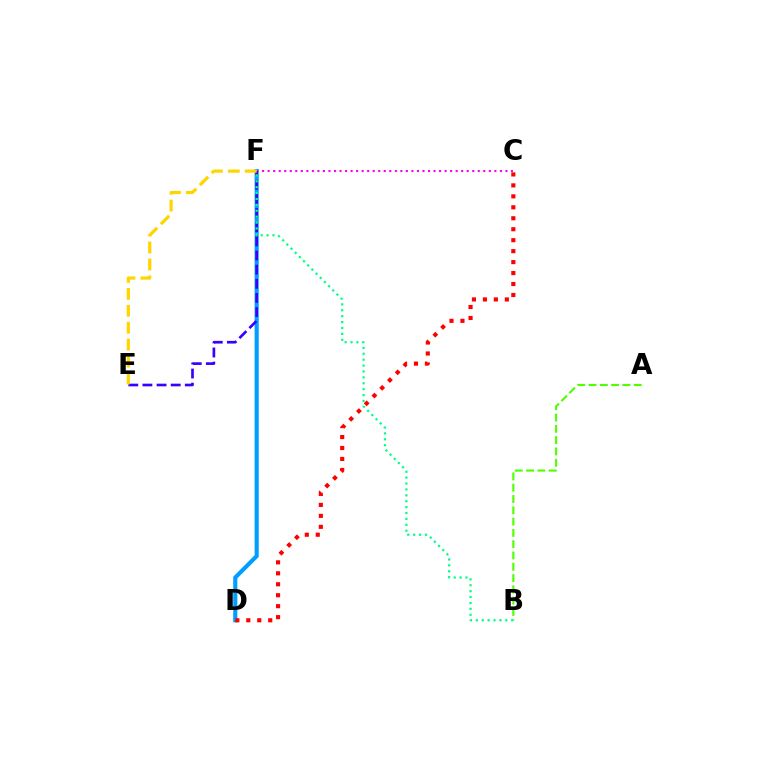{('D', 'F'): [{'color': '#009eff', 'line_style': 'solid', 'thickness': 2.97}], ('C', 'F'): [{'color': '#ff00ed', 'line_style': 'dotted', 'thickness': 1.5}], ('E', 'F'): [{'color': '#3700ff', 'line_style': 'dashed', 'thickness': 1.92}, {'color': '#ffd500', 'line_style': 'dashed', 'thickness': 2.3}], ('C', 'D'): [{'color': '#ff0000', 'line_style': 'dotted', 'thickness': 2.98}], ('A', 'B'): [{'color': '#4fff00', 'line_style': 'dashed', 'thickness': 1.53}], ('B', 'F'): [{'color': '#00ff86', 'line_style': 'dotted', 'thickness': 1.6}]}